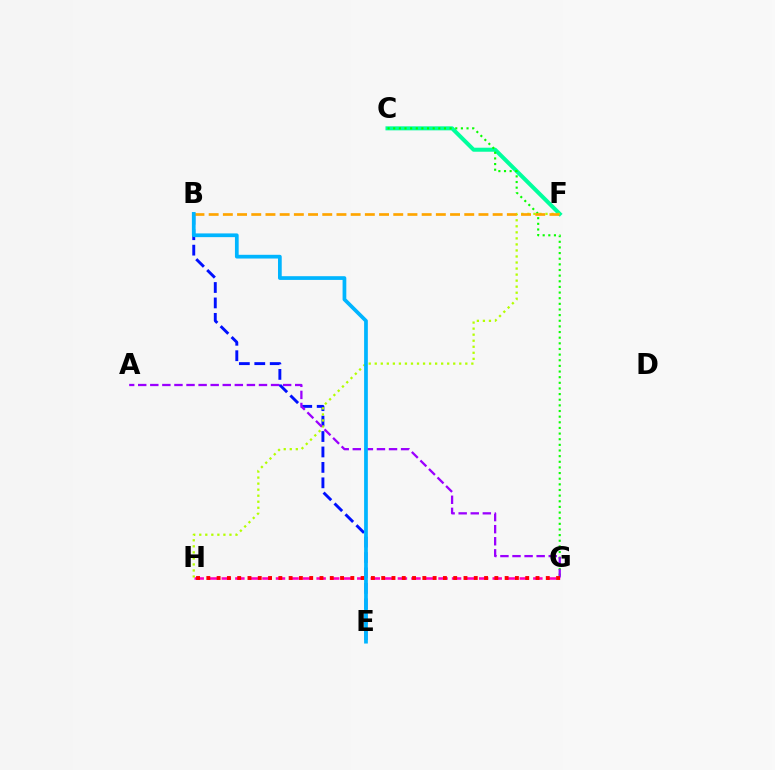{('B', 'E'): [{'color': '#0010ff', 'line_style': 'dashed', 'thickness': 2.1}, {'color': '#00b5ff', 'line_style': 'solid', 'thickness': 2.68}], ('C', 'F'): [{'color': '#00ff9d', 'line_style': 'solid', 'thickness': 2.89}], ('G', 'H'): [{'color': '#ff00bd', 'line_style': 'dashed', 'thickness': 1.84}, {'color': '#ff0000', 'line_style': 'dotted', 'thickness': 2.79}], ('C', 'G'): [{'color': '#08ff00', 'line_style': 'dotted', 'thickness': 1.53}], ('F', 'H'): [{'color': '#b3ff00', 'line_style': 'dotted', 'thickness': 1.64}], ('B', 'F'): [{'color': '#ffa500', 'line_style': 'dashed', 'thickness': 1.93}], ('A', 'G'): [{'color': '#9b00ff', 'line_style': 'dashed', 'thickness': 1.64}]}